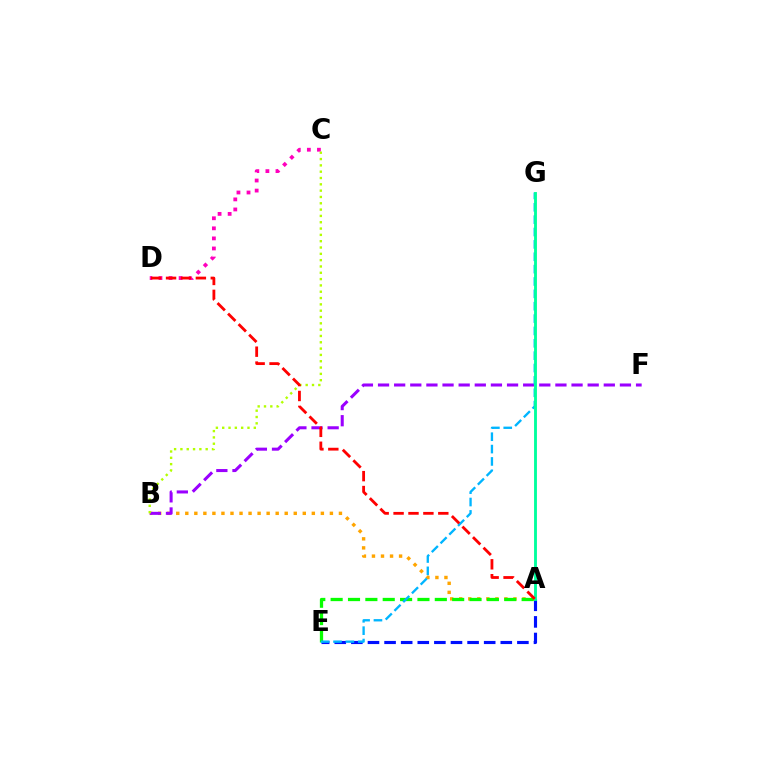{('A', 'E'): [{'color': '#0010ff', 'line_style': 'dashed', 'thickness': 2.26}, {'color': '#08ff00', 'line_style': 'dashed', 'thickness': 2.36}], ('A', 'B'): [{'color': '#ffa500', 'line_style': 'dotted', 'thickness': 2.46}], ('C', 'D'): [{'color': '#ff00bd', 'line_style': 'dotted', 'thickness': 2.74}], ('B', 'F'): [{'color': '#9b00ff', 'line_style': 'dashed', 'thickness': 2.19}], ('B', 'C'): [{'color': '#b3ff00', 'line_style': 'dotted', 'thickness': 1.72}], ('E', 'G'): [{'color': '#00b5ff', 'line_style': 'dashed', 'thickness': 1.68}], ('A', 'G'): [{'color': '#00ff9d', 'line_style': 'solid', 'thickness': 2.06}], ('A', 'D'): [{'color': '#ff0000', 'line_style': 'dashed', 'thickness': 2.03}]}